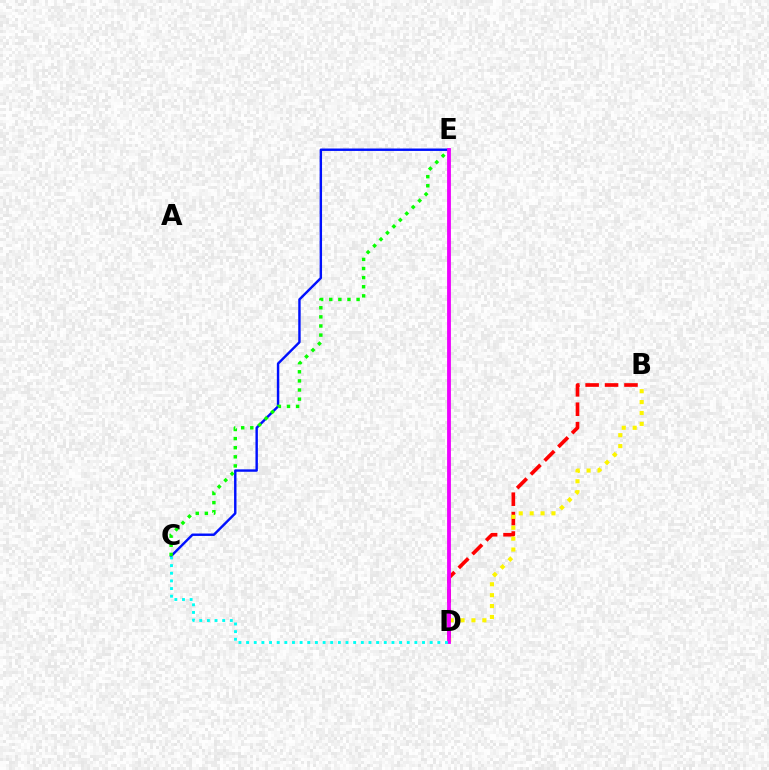{('B', 'D'): [{'color': '#ff0000', 'line_style': 'dashed', 'thickness': 2.64}, {'color': '#fcf500', 'line_style': 'dotted', 'thickness': 2.96}], ('C', 'E'): [{'color': '#0010ff', 'line_style': 'solid', 'thickness': 1.74}, {'color': '#08ff00', 'line_style': 'dotted', 'thickness': 2.48}], ('D', 'E'): [{'color': '#ee00ff', 'line_style': 'solid', 'thickness': 2.74}], ('C', 'D'): [{'color': '#00fff6', 'line_style': 'dotted', 'thickness': 2.08}]}